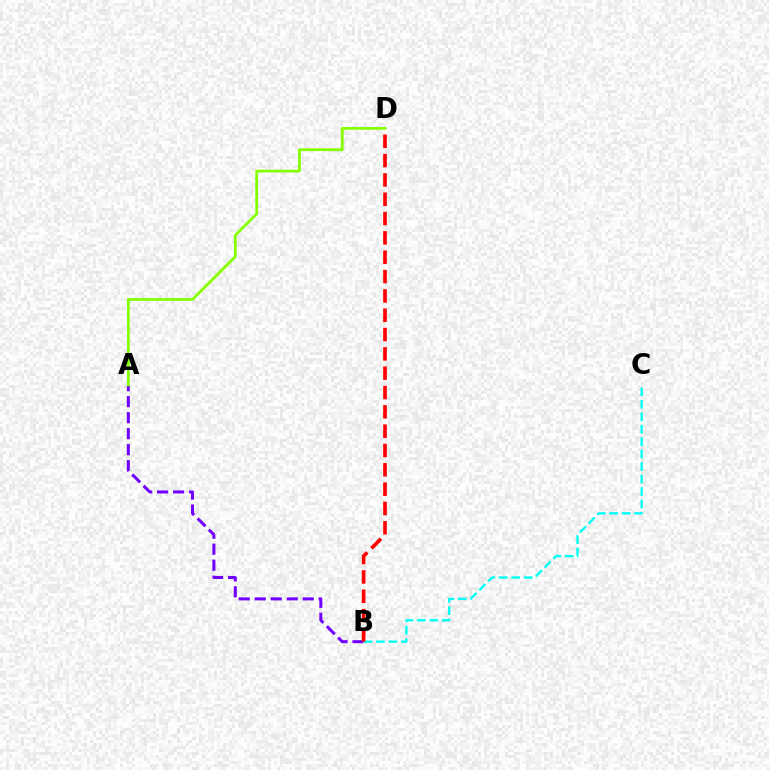{('A', 'B'): [{'color': '#7200ff', 'line_style': 'dashed', 'thickness': 2.17}], ('B', 'C'): [{'color': '#00fff6', 'line_style': 'dashed', 'thickness': 1.69}], ('B', 'D'): [{'color': '#ff0000', 'line_style': 'dashed', 'thickness': 2.63}], ('A', 'D'): [{'color': '#84ff00', 'line_style': 'solid', 'thickness': 1.99}]}